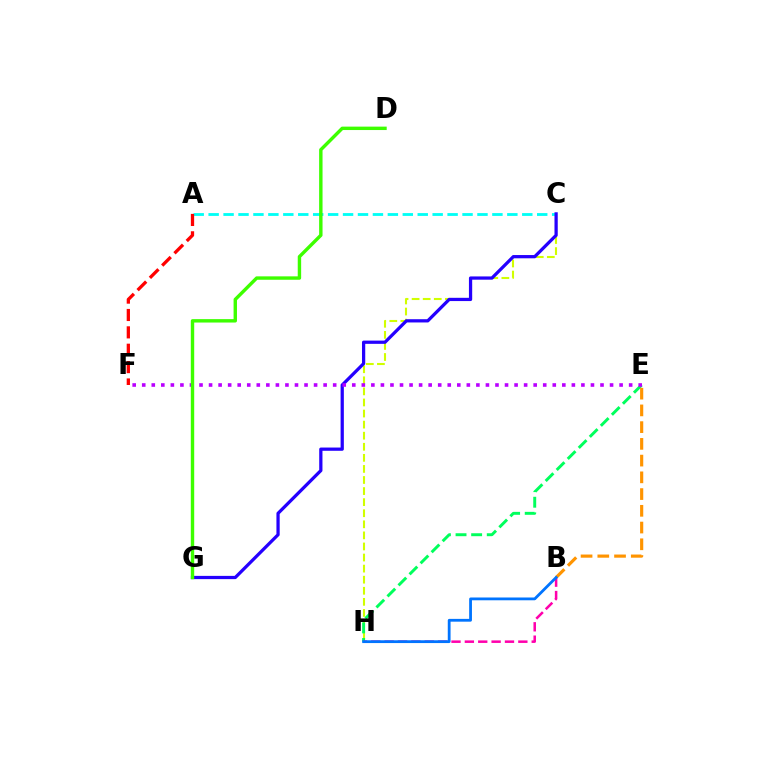{('A', 'C'): [{'color': '#00fff6', 'line_style': 'dashed', 'thickness': 2.03}], ('C', 'H'): [{'color': '#d1ff00', 'line_style': 'dashed', 'thickness': 1.5}], ('C', 'G'): [{'color': '#2500ff', 'line_style': 'solid', 'thickness': 2.34}], ('E', 'H'): [{'color': '#00ff5c', 'line_style': 'dashed', 'thickness': 2.12}], ('E', 'F'): [{'color': '#b900ff', 'line_style': 'dotted', 'thickness': 2.59}], ('A', 'F'): [{'color': '#ff0000', 'line_style': 'dashed', 'thickness': 2.36}], ('B', 'H'): [{'color': '#ff00ac', 'line_style': 'dashed', 'thickness': 1.82}, {'color': '#0074ff', 'line_style': 'solid', 'thickness': 2.01}], ('D', 'G'): [{'color': '#3dff00', 'line_style': 'solid', 'thickness': 2.45}], ('B', 'E'): [{'color': '#ff9400', 'line_style': 'dashed', 'thickness': 2.27}]}